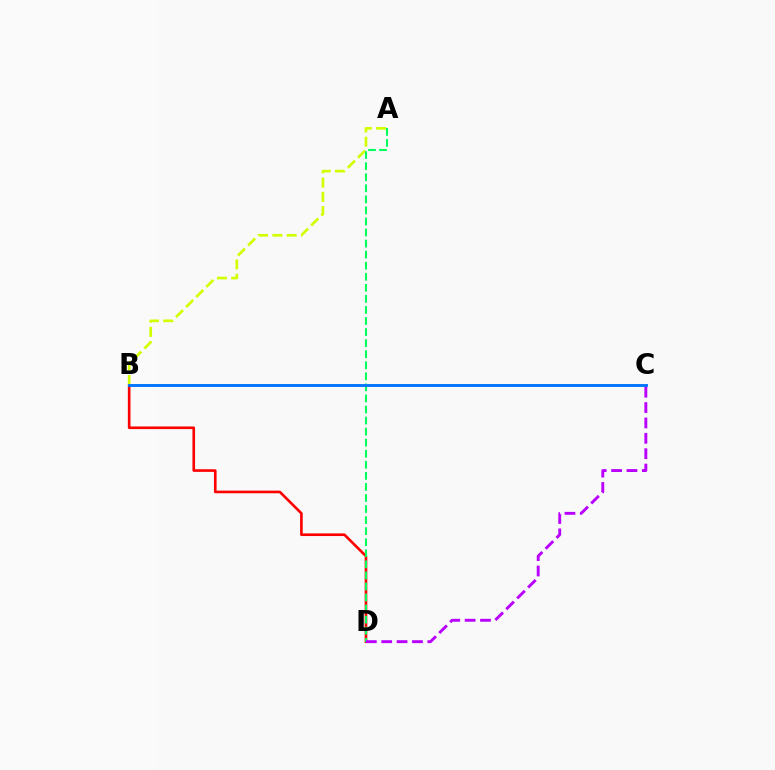{('B', 'D'): [{'color': '#ff0000', 'line_style': 'solid', 'thickness': 1.9}], ('A', 'B'): [{'color': '#d1ff00', 'line_style': 'dashed', 'thickness': 1.94}], ('A', 'D'): [{'color': '#00ff5c', 'line_style': 'dashed', 'thickness': 1.5}], ('C', 'D'): [{'color': '#b900ff', 'line_style': 'dashed', 'thickness': 2.09}], ('B', 'C'): [{'color': '#0074ff', 'line_style': 'solid', 'thickness': 2.08}]}